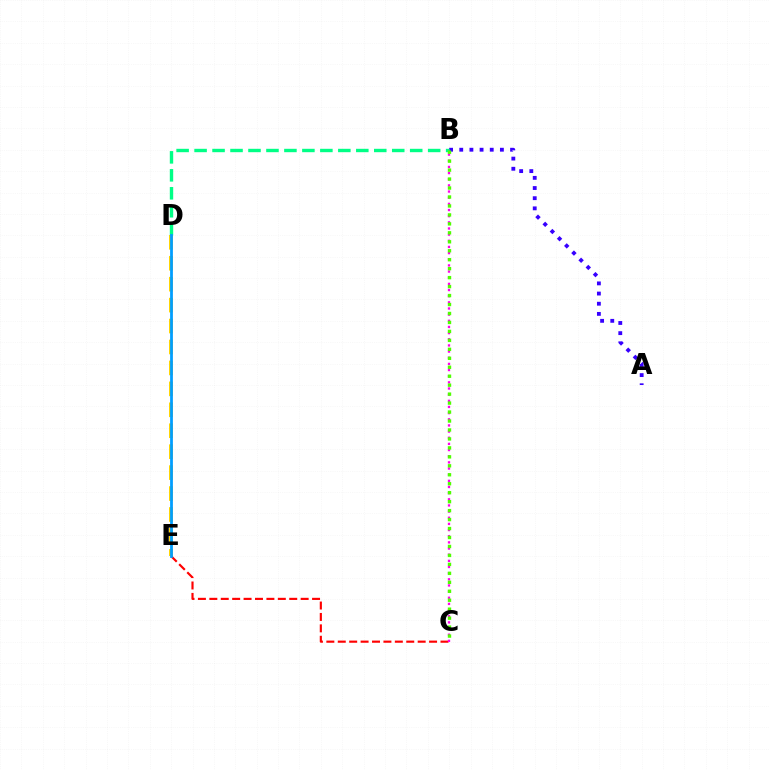{('A', 'B'): [{'color': '#3700ff', 'line_style': 'dotted', 'thickness': 2.76}], ('D', 'E'): [{'color': '#ffd500', 'line_style': 'dashed', 'thickness': 2.84}, {'color': '#009eff', 'line_style': 'solid', 'thickness': 2.0}], ('C', 'E'): [{'color': '#ff0000', 'line_style': 'dashed', 'thickness': 1.55}], ('B', 'D'): [{'color': '#00ff86', 'line_style': 'dashed', 'thickness': 2.44}], ('B', 'C'): [{'color': '#ff00ed', 'line_style': 'dotted', 'thickness': 1.67}, {'color': '#4fff00', 'line_style': 'dotted', 'thickness': 2.43}]}